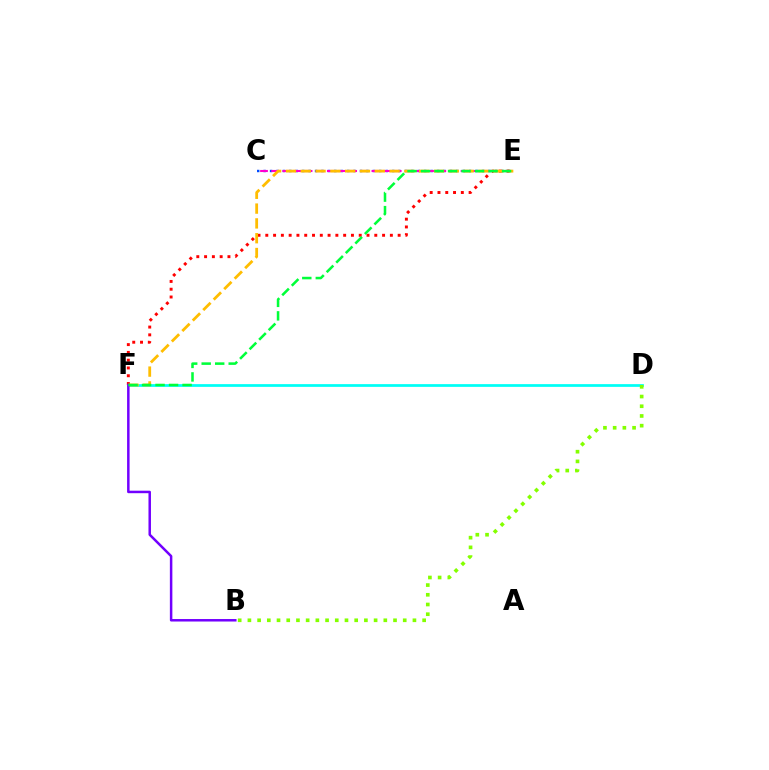{('C', 'E'): [{'color': '#004bff', 'line_style': 'dotted', 'thickness': 1.75}, {'color': '#ff00cf', 'line_style': 'dashed', 'thickness': 1.51}], ('D', 'F'): [{'color': '#00fff6', 'line_style': 'solid', 'thickness': 1.98}], ('E', 'F'): [{'color': '#ff0000', 'line_style': 'dotted', 'thickness': 2.12}, {'color': '#ffbd00', 'line_style': 'dashed', 'thickness': 2.01}, {'color': '#00ff39', 'line_style': 'dashed', 'thickness': 1.83}], ('B', 'D'): [{'color': '#84ff00', 'line_style': 'dotted', 'thickness': 2.64}], ('B', 'F'): [{'color': '#7200ff', 'line_style': 'solid', 'thickness': 1.8}]}